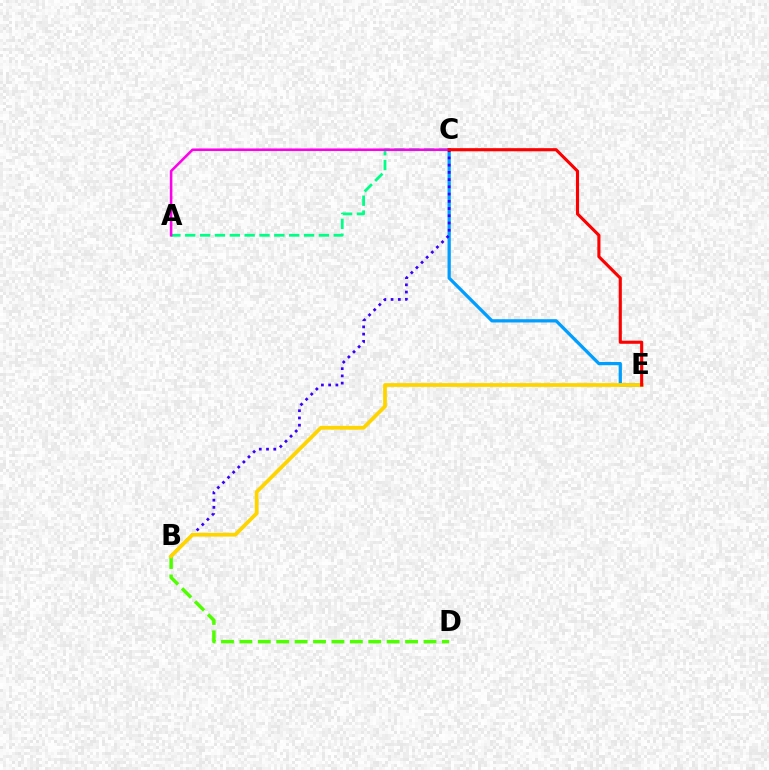{('A', 'C'): [{'color': '#00ff86', 'line_style': 'dashed', 'thickness': 2.02}, {'color': '#ff00ed', 'line_style': 'solid', 'thickness': 1.84}], ('B', 'D'): [{'color': '#4fff00', 'line_style': 'dashed', 'thickness': 2.5}], ('C', 'E'): [{'color': '#009eff', 'line_style': 'solid', 'thickness': 2.34}, {'color': '#ff0000', 'line_style': 'solid', 'thickness': 2.24}], ('B', 'C'): [{'color': '#3700ff', 'line_style': 'dotted', 'thickness': 1.96}], ('B', 'E'): [{'color': '#ffd500', 'line_style': 'solid', 'thickness': 2.72}]}